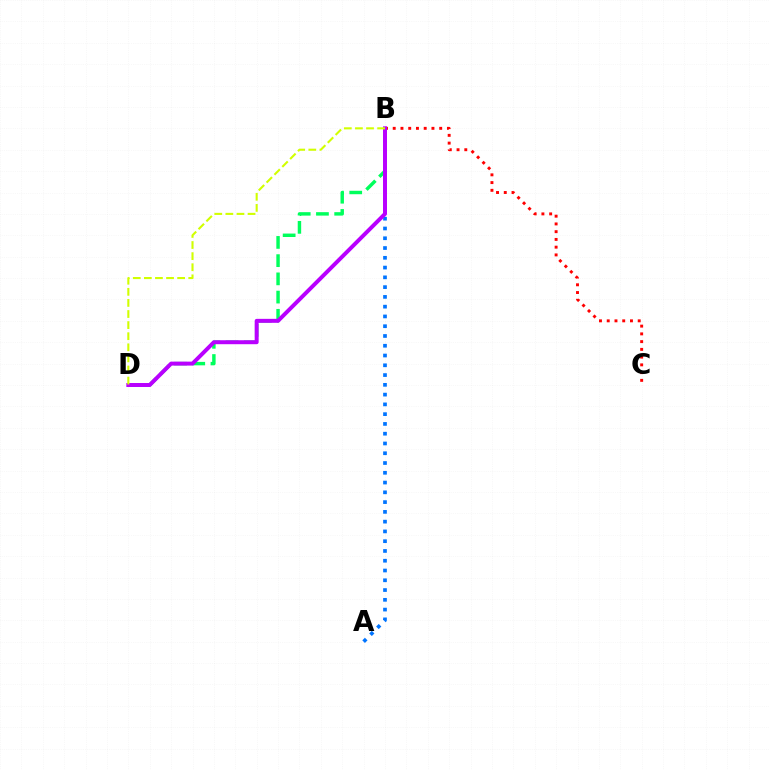{('A', 'B'): [{'color': '#0074ff', 'line_style': 'dotted', 'thickness': 2.66}], ('B', 'C'): [{'color': '#ff0000', 'line_style': 'dotted', 'thickness': 2.11}], ('B', 'D'): [{'color': '#00ff5c', 'line_style': 'dashed', 'thickness': 2.48}, {'color': '#b900ff', 'line_style': 'solid', 'thickness': 2.86}, {'color': '#d1ff00', 'line_style': 'dashed', 'thickness': 1.51}]}